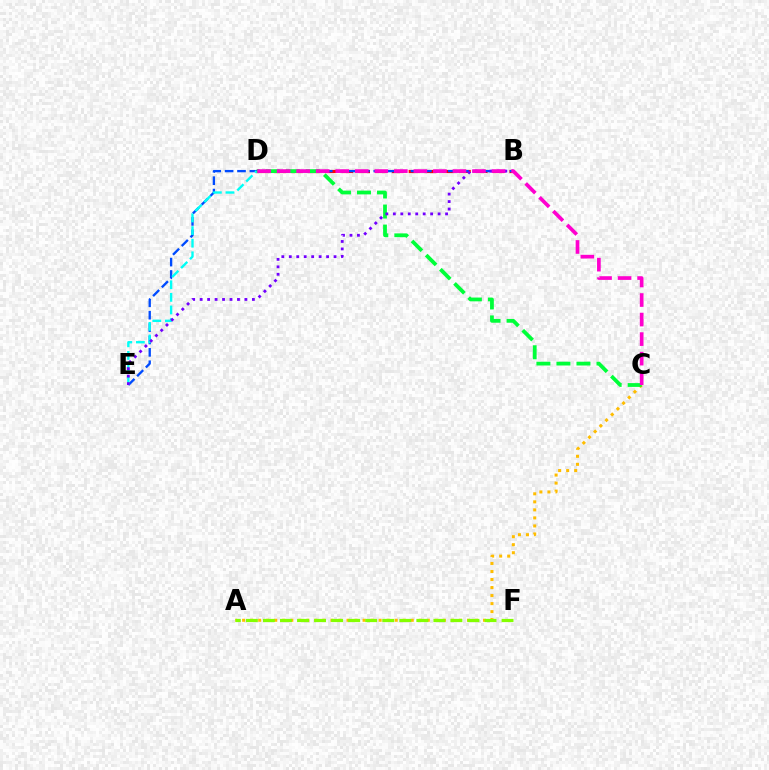{('B', 'D'): [{'color': '#ff0000', 'line_style': 'dashed', 'thickness': 2.28}], ('B', 'E'): [{'color': '#004bff', 'line_style': 'dashed', 'thickness': 1.68}, {'color': '#7200ff', 'line_style': 'dotted', 'thickness': 2.03}], ('A', 'C'): [{'color': '#ffbd00', 'line_style': 'dotted', 'thickness': 2.18}], ('A', 'F'): [{'color': '#84ff00', 'line_style': 'dashed', 'thickness': 2.32}], ('D', 'E'): [{'color': '#00fff6', 'line_style': 'dashed', 'thickness': 1.71}], ('C', 'D'): [{'color': '#00ff39', 'line_style': 'dashed', 'thickness': 2.72}, {'color': '#ff00cf', 'line_style': 'dashed', 'thickness': 2.65}]}